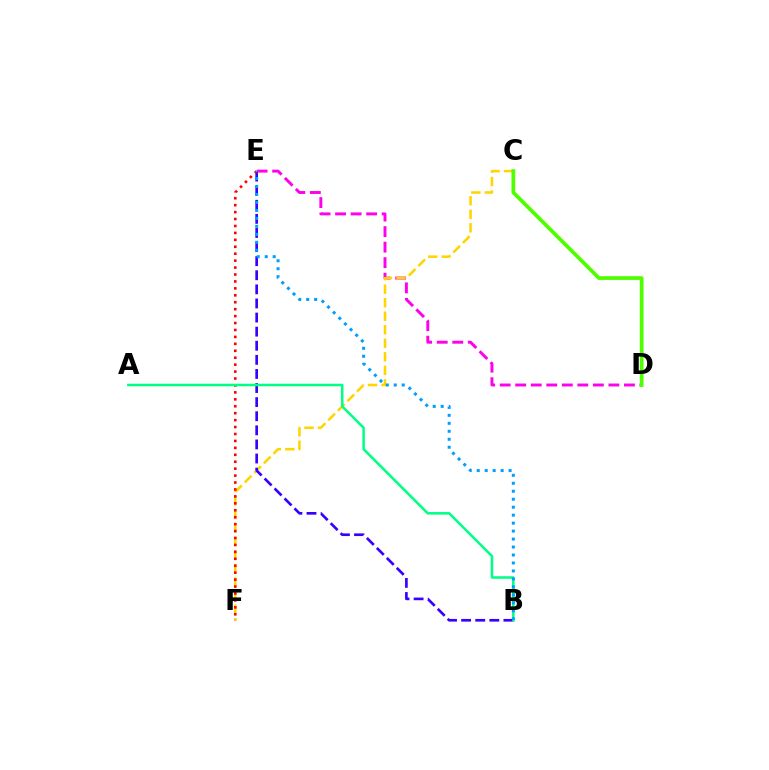{('D', 'E'): [{'color': '#ff00ed', 'line_style': 'dashed', 'thickness': 2.11}], ('C', 'F'): [{'color': '#ffd500', 'line_style': 'dashed', 'thickness': 1.84}], ('B', 'E'): [{'color': '#3700ff', 'line_style': 'dashed', 'thickness': 1.92}, {'color': '#009eff', 'line_style': 'dotted', 'thickness': 2.17}], ('E', 'F'): [{'color': '#ff0000', 'line_style': 'dotted', 'thickness': 1.88}], ('C', 'D'): [{'color': '#4fff00', 'line_style': 'solid', 'thickness': 2.7}], ('A', 'B'): [{'color': '#00ff86', 'line_style': 'solid', 'thickness': 1.83}]}